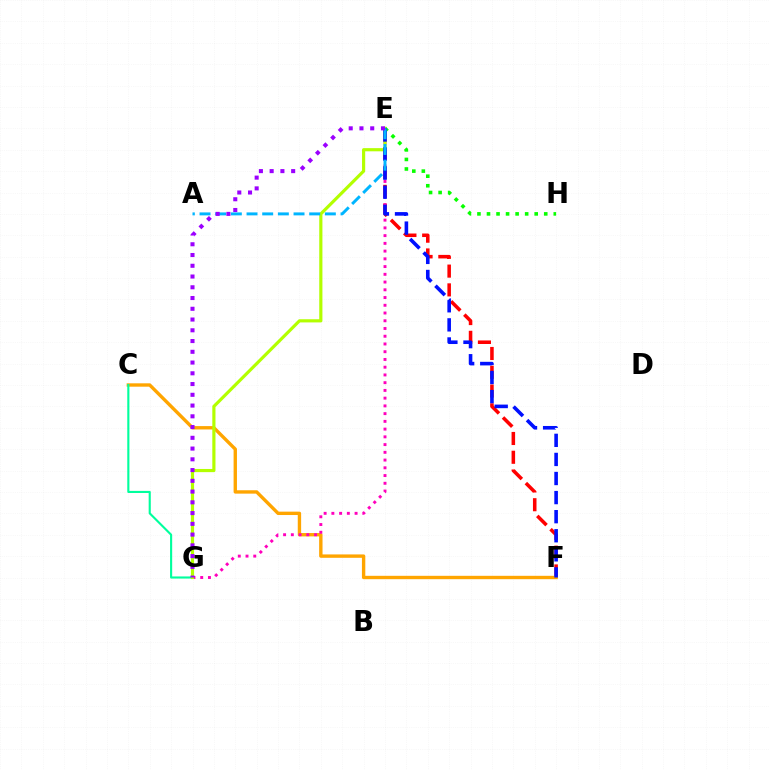{('E', 'F'): [{'color': '#ff0000', 'line_style': 'dashed', 'thickness': 2.55}, {'color': '#0010ff', 'line_style': 'dashed', 'thickness': 2.59}], ('C', 'F'): [{'color': '#ffa500', 'line_style': 'solid', 'thickness': 2.43}], ('C', 'G'): [{'color': '#00ff9d', 'line_style': 'solid', 'thickness': 1.53}], ('E', 'G'): [{'color': '#ff00bd', 'line_style': 'dotted', 'thickness': 2.1}, {'color': '#b3ff00', 'line_style': 'solid', 'thickness': 2.28}, {'color': '#9b00ff', 'line_style': 'dotted', 'thickness': 2.92}], ('E', 'H'): [{'color': '#08ff00', 'line_style': 'dotted', 'thickness': 2.59}], ('A', 'E'): [{'color': '#00b5ff', 'line_style': 'dashed', 'thickness': 2.13}]}